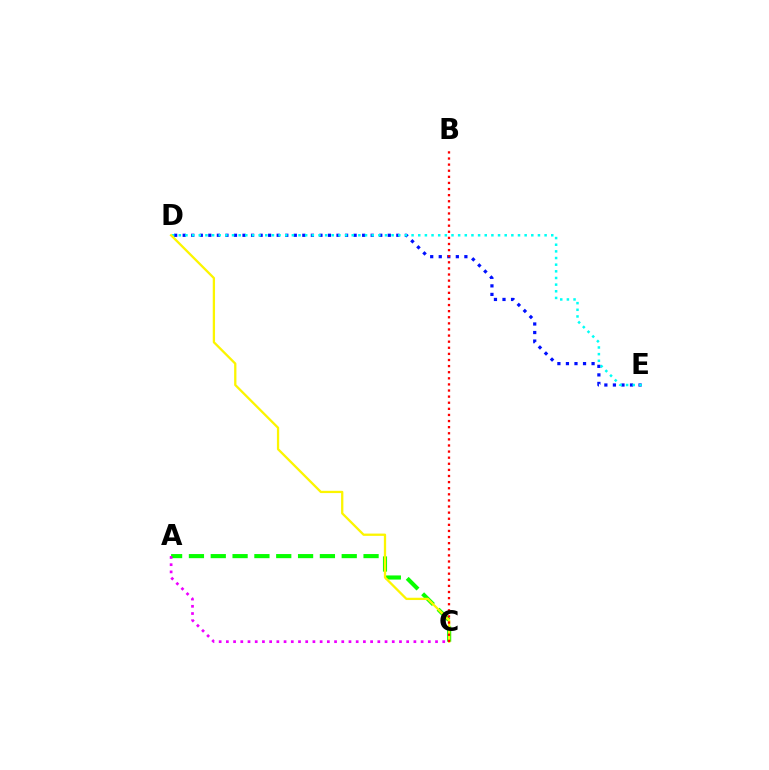{('D', 'E'): [{'color': '#0010ff', 'line_style': 'dotted', 'thickness': 2.32}, {'color': '#00fff6', 'line_style': 'dotted', 'thickness': 1.81}], ('A', 'C'): [{'color': '#08ff00', 'line_style': 'dashed', 'thickness': 2.97}, {'color': '#ee00ff', 'line_style': 'dotted', 'thickness': 1.96}], ('C', 'D'): [{'color': '#fcf500', 'line_style': 'solid', 'thickness': 1.65}], ('B', 'C'): [{'color': '#ff0000', 'line_style': 'dotted', 'thickness': 1.66}]}